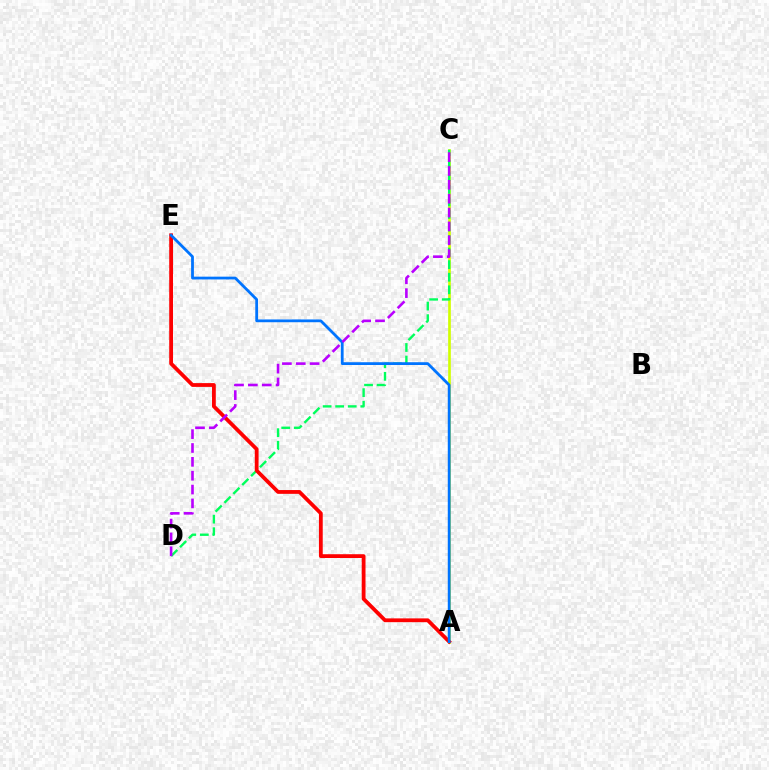{('A', 'C'): [{'color': '#d1ff00', 'line_style': 'solid', 'thickness': 1.93}], ('C', 'D'): [{'color': '#00ff5c', 'line_style': 'dashed', 'thickness': 1.71}, {'color': '#b900ff', 'line_style': 'dashed', 'thickness': 1.88}], ('A', 'E'): [{'color': '#ff0000', 'line_style': 'solid', 'thickness': 2.73}, {'color': '#0074ff', 'line_style': 'solid', 'thickness': 2.01}]}